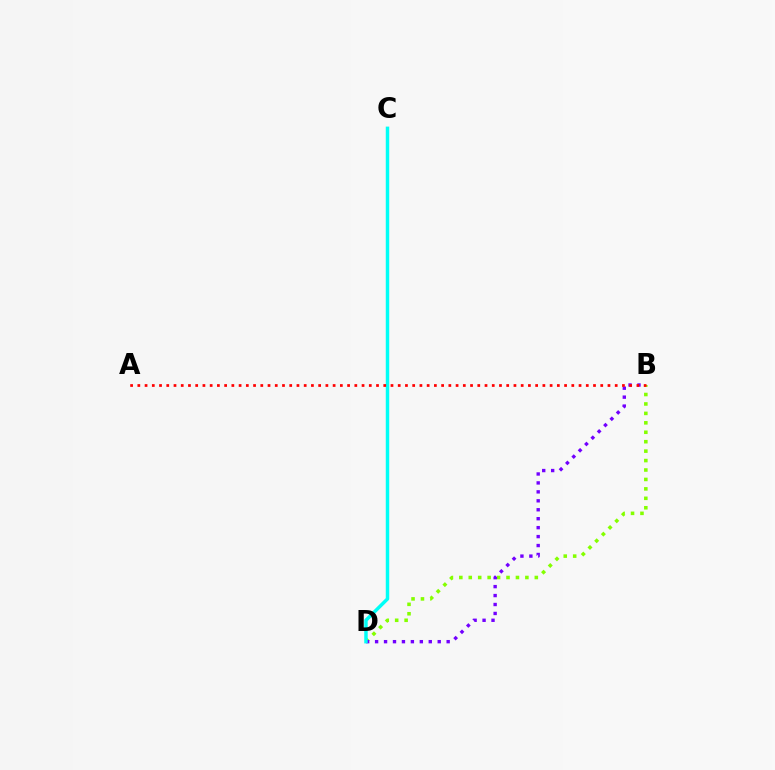{('B', 'D'): [{'color': '#84ff00', 'line_style': 'dotted', 'thickness': 2.56}, {'color': '#7200ff', 'line_style': 'dotted', 'thickness': 2.43}], ('C', 'D'): [{'color': '#00fff6', 'line_style': 'solid', 'thickness': 2.49}], ('A', 'B'): [{'color': '#ff0000', 'line_style': 'dotted', 'thickness': 1.97}]}